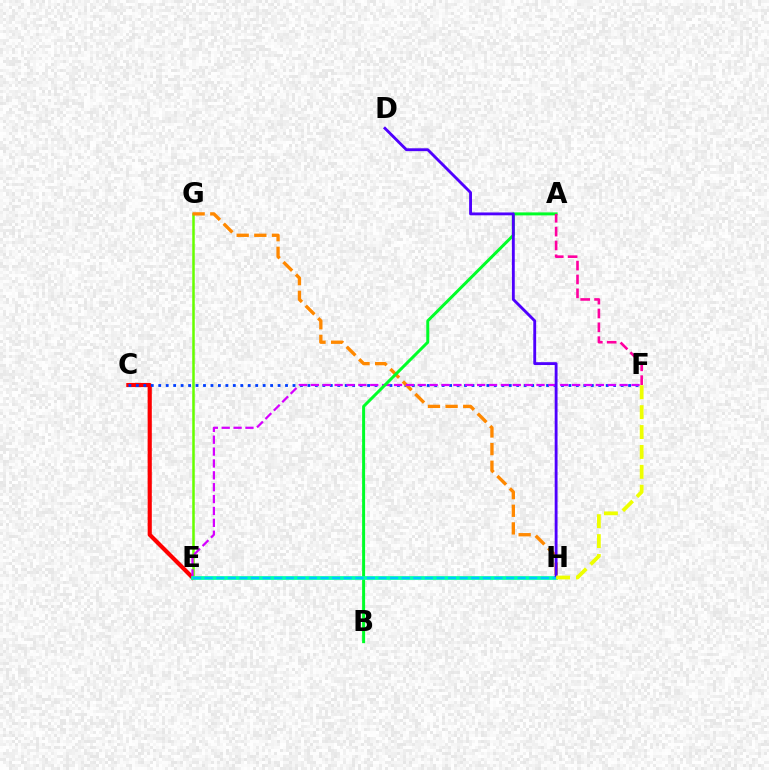{('C', 'E'): [{'color': '#ff0000', 'line_style': 'solid', 'thickness': 2.99}], ('C', 'F'): [{'color': '#003fff', 'line_style': 'dotted', 'thickness': 2.03}], ('E', 'G'): [{'color': '#66ff00', 'line_style': 'solid', 'thickness': 1.81}], ('G', 'H'): [{'color': '#ff8800', 'line_style': 'dashed', 'thickness': 2.4}], ('E', 'F'): [{'color': '#d600ff', 'line_style': 'dashed', 'thickness': 1.61}], ('A', 'B'): [{'color': '#00ff27', 'line_style': 'solid', 'thickness': 2.15}], ('E', 'H'): [{'color': '#00ffaf', 'line_style': 'solid', 'thickness': 2.69}, {'color': '#00c7ff', 'line_style': 'dashed', 'thickness': 1.57}], ('D', 'H'): [{'color': '#4f00ff', 'line_style': 'solid', 'thickness': 2.06}], ('F', 'H'): [{'color': '#eeff00', 'line_style': 'dashed', 'thickness': 2.7}], ('A', 'F'): [{'color': '#ff00a0', 'line_style': 'dashed', 'thickness': 1.88}]}